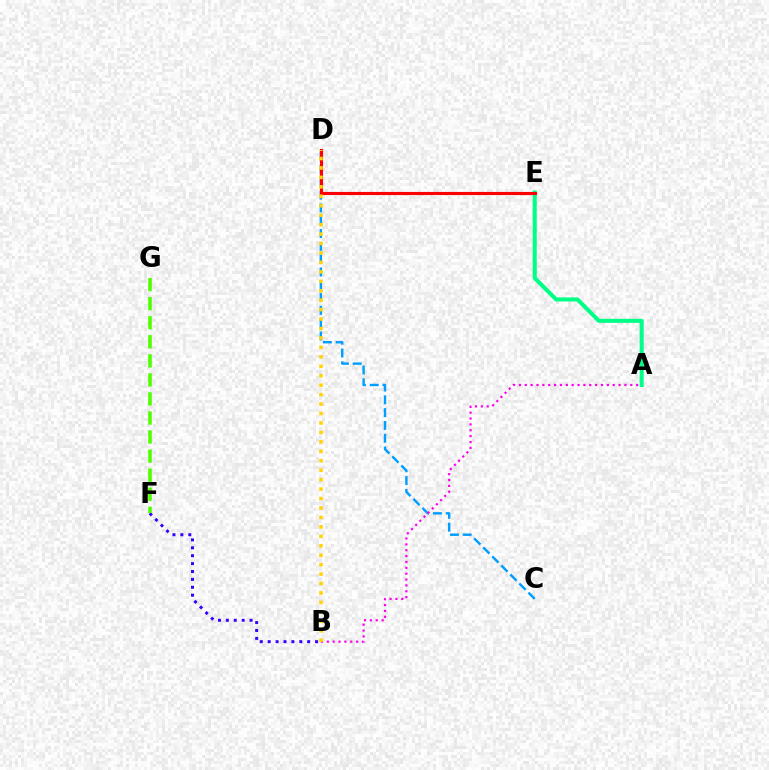{('C', 'D'): [{'color': '#009eff', 'line_style': 'dashed', 'thickness': 1.74}], ('B', 'F'): [{'color': '#3700ff', 'line_style': 'dotted', 'thickness': 2.15}], ('A', 'E'): [{'color': '#00ff86', 'line_style': 'solid', 'thickness': 2.92}], ('A', 'B'): [{'color': '#ff00ed', 'line_style': 'dotted', 'thickness': 1.59}], ('F', 'G'): [{'color': '#4fff00', 'line_style': 'dashed', 'thickness': 2.59}], ('D', 'E'): [{'color': '#ff0000', 'line_style': 'solid', 'thickness': 2.24}], ('B', 'D'): [{'color': '#ffd500', 'line_style': 'dotted', 'thickness': 2.57}]}